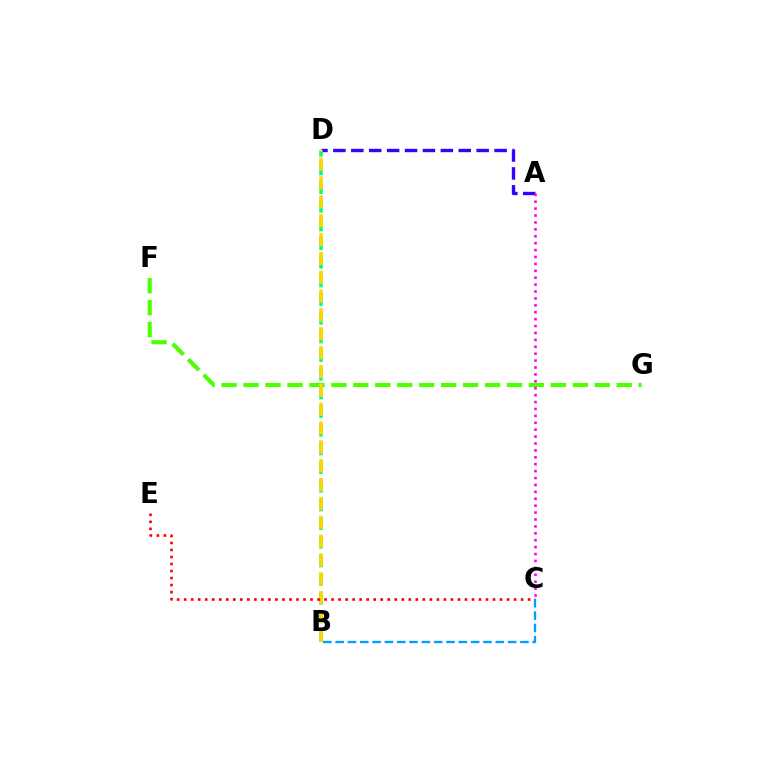{('B', 'D'): [{'color': '#00ff86', 'line_style': 'dashed', 'thickness': 2.54}, {'color': '#ffd500', 'line_style': 'dashed', 'thickness': 2.56}], ('A', 'D'): [{'color': '#3700ff', 'line_style': 'dashed', 'thickness': 2.43}], ('F', 'G'): [{'color': '#4fff00', 'line_style': 'dashed', 'thickness': 2.98}], ('A', 'C'): [{'color': '#ff00ed', 'line_style': 'dotted', 'thickness': 1.88}], ('C', 'E'): [{'color': '#ff0000', 'line_style': 'dotted', 'thickness': 1.91}], ('B', 'C'): [{'color': '#009eff', 'line_style': 'dashed', 'thickness': 1.67}]}